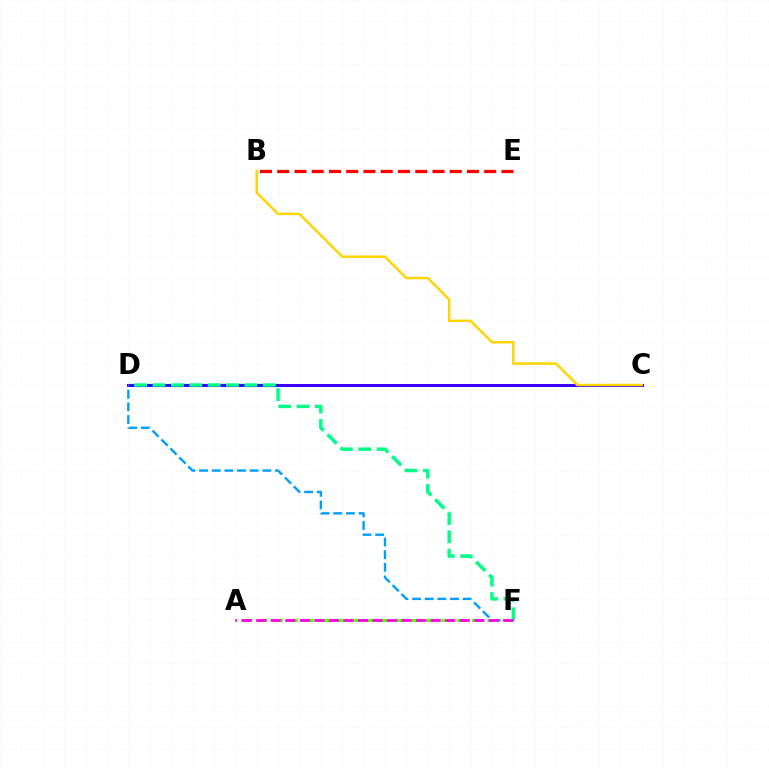{('D', 'F'): [{'color': '#009eff', 'line_style': 'dashed', 'thickness': 1.72}, {'color': '#00ff86', 'line_style': 'dashed', 'thickness': 2.5}], ('A', 'F'): [{'color': '#4fff00', 'line_style': 'dashed', 'thickness': 2.09}, {'color': '#ff00ed', 'line_style': 'dashed', 'thickness': 1.98}], ('C', 'D'): [{'color': '#3700ff', 'line_style': 'solid', 'thickness': 2.12}], ('B', 'C'): [{'color': '#ffd500', 'line_style': 'solid', 'thickness': 1.77}], ('B', 'E'): [{'color': '#ff0000', 'line_style': 'dashed', 'thickness': 2.34}]}